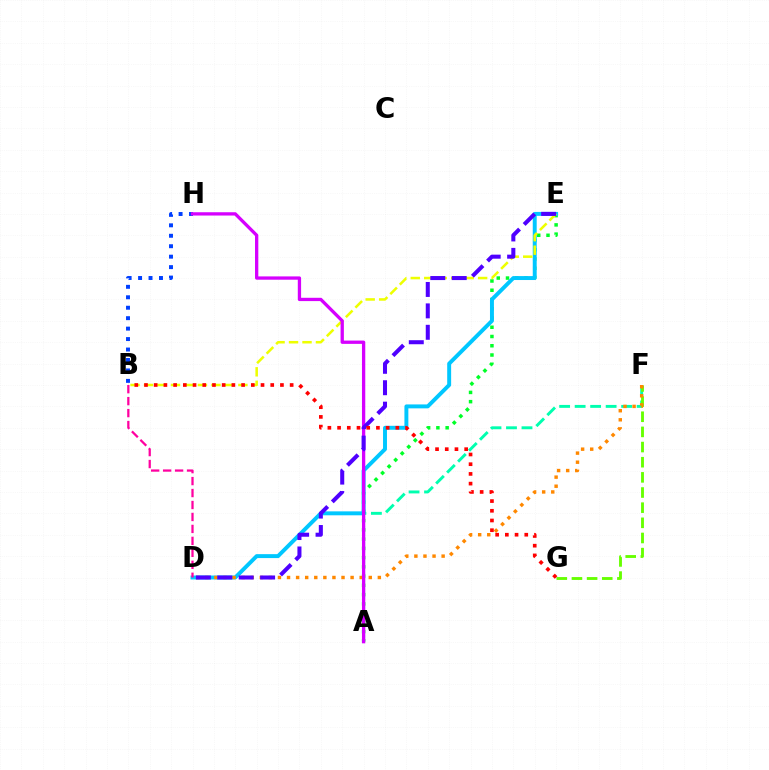{('A', 'F'): [{'color': '#00ffaf', 'line_style': 'dashed', 'thickness': 2.11}], ('A', 'E'): [{'color': '#00ff27', 'line_style': 'dotted', 'thickness': 2.51}], ('D', 'E'): [{'color': '#00c7ff', 'line_style': 'solid', 'thickness': 2.83}, {'color': '#4f00ff', 'line_style': 'dashed', 'thickness': 2.91}], ('F', 'G'): [{'color': '#66ff00', 'line_style': 'dashed', 'thickness': 2.06}], ('B', 'H'): [{'color': '#003fff', 'line_style': 'dotted', 'thickness': 2.84}], ('D', 'F'): [{'color': '#ff8800', 'line_style': 'dotted', 'thickness': 2.47}], ('B', 'E'): [{'color': '#eeff00', 'line_style': 'dashed', 'thickness': 1.83}], ('A', 'H'): [{'color': '#d600ff', 'line_style': 'solid', 'thickness': 2.38}], ('B', 'G'): [{'color': '#ff0000', 'line_style': 'dotted', 'thickness': 2.64}], ('B', 'D'): [{'color': '#ff00a0', 'line_style': 'dashed', 'thickness': 1.62}]}